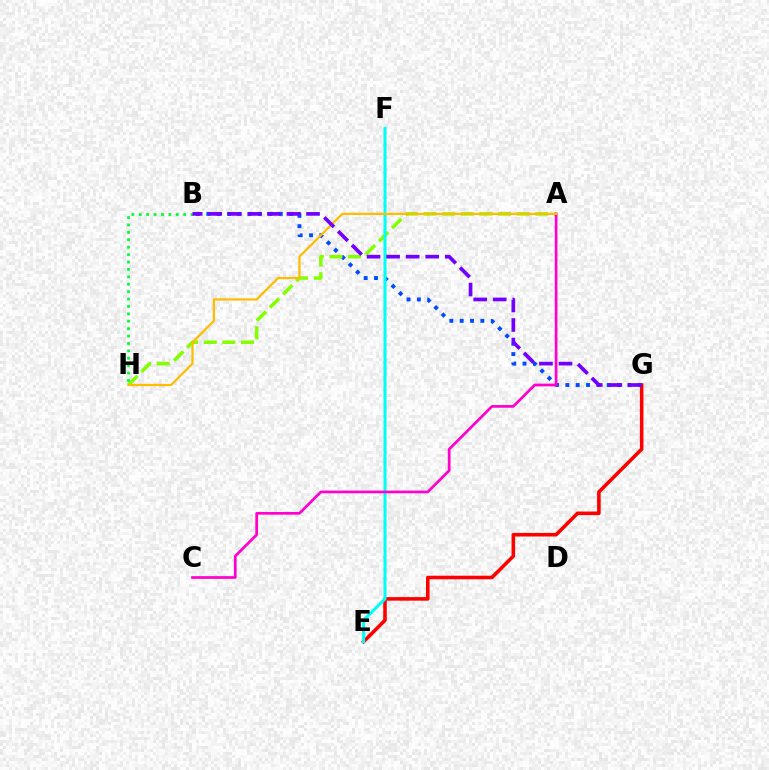{('E', 'G'): [{'color': '#ff0000', 'line_style': 'solid', 'thickness': 2.57}], ('B', 'G'): [{'color': '#004bff', 'line_style': 'dotted', 'thickness': 2.81}, {'color': '#7200ff', 'line_style': 'dashed', 'thickness': 2.66}], ('A', 'H'): [{'color': '#84ff00', 'line_style': 'dashed', 'thickness': 2.53}, {'color': '#ffbd00', 'line_style': 'solid', 'thickness': 1.61}], ('E', 'F'): [{'color': '#00fff6', 'line_style': 'solid', 'thickness': 2.19}], ('B', 'H'): [{'color': '#00ff39', 'line_style': 'dotted', 'thickness': 2.01}], ('A', 'C'): [{'color': '#ff00cf', 'line_style': 'solid', 'thickness': 1.95}]}